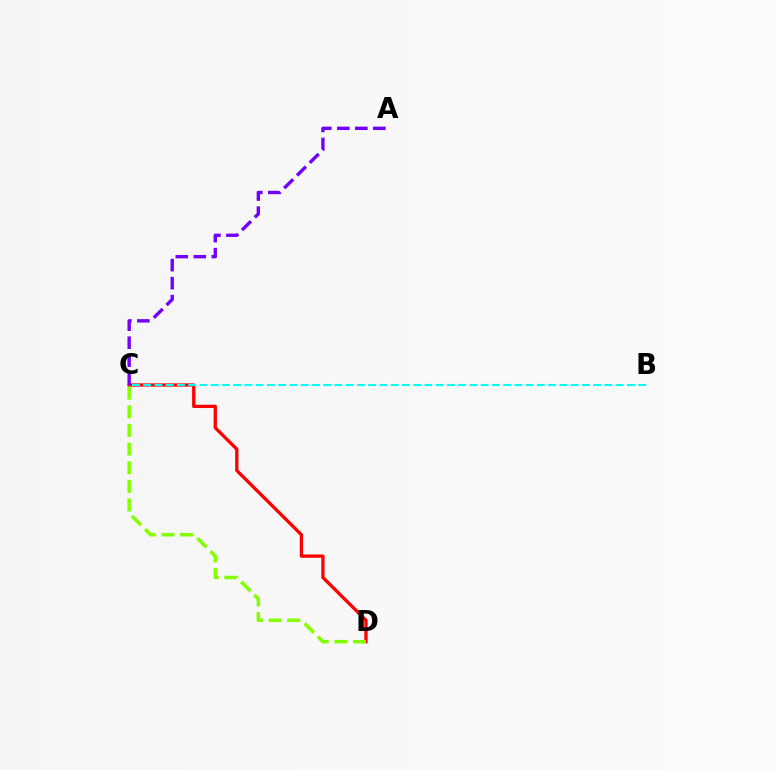{('C', 'D'): [{'color': '#ff0000', 'line_style': 'solid', 'thickness': 2.37}, {'color': '#84ff00', 'line_style': 'dashed', 'thickness': 2.53}], ('B', 'C'): [{'color': '#00fff6', 'line_style': 'dashed', 'thickness': 1.53}], ('A', 'C'): [{'color': '#7200ff', 'line_style': 'dashed', 'thickness': 2.45}]}